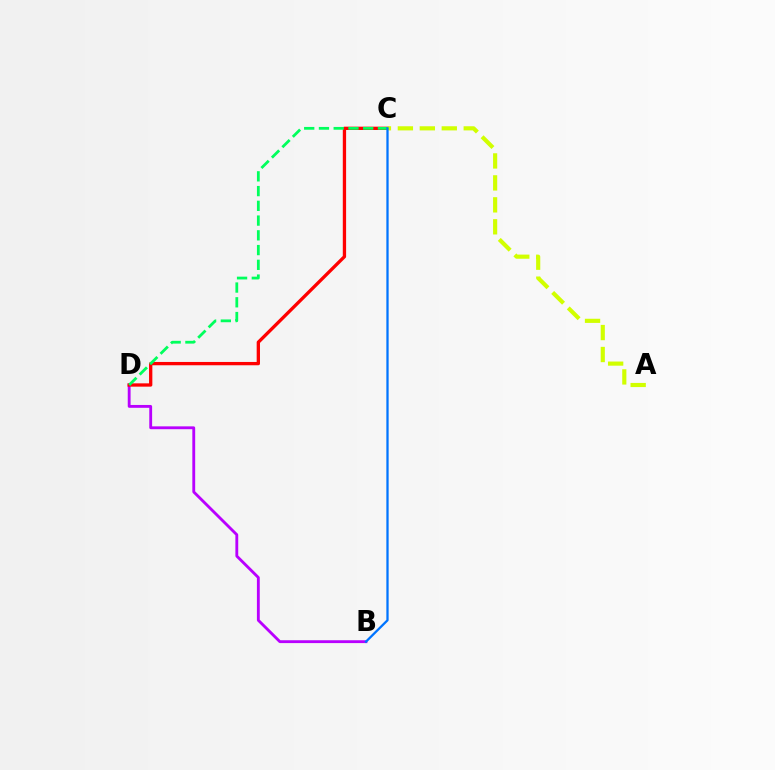{('B', 'D'): [{'color': '#b900ff', 'line_style': 'solid', 'thickness': 2.05}], ('C', 'D'): [{'color': '#ff0000', 'line_style': 'solid', 'thickness': 2.38}, {'color': '#00ff5c', 'line_style': 'dashed', 'thickness': 2.0}], ('A', 'C'): [{'color': '#d1ff00', 'line_style': 'dashed', 'thickness': 2.98}], ('B', 'C'): [{'color': '#0074ff', 'line_style': 'solid', 'thickness': 1.64}]}